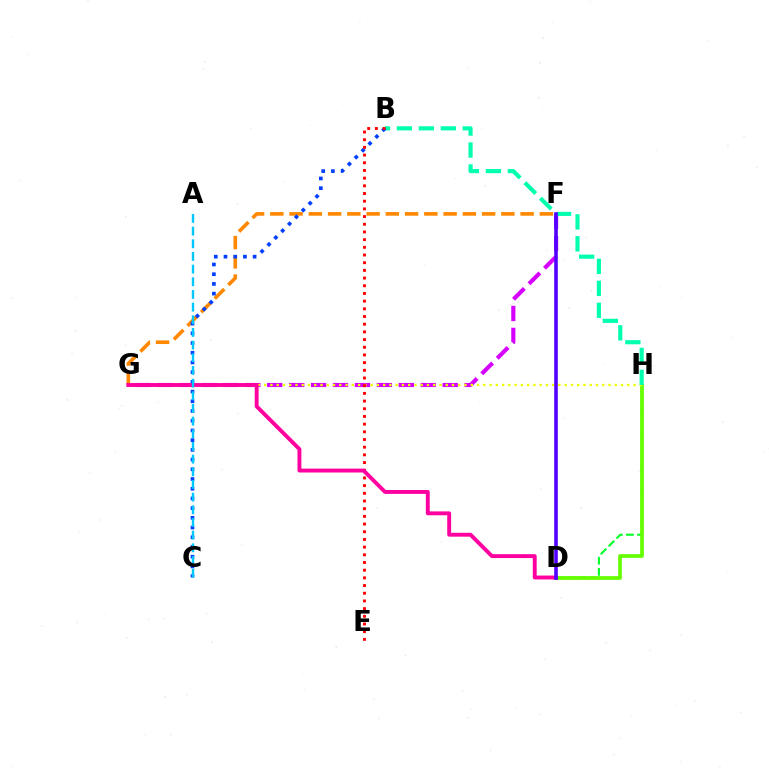{('D', 'H'): [{'color': '#00ff27', 'line_style': 'dashed', 'thickness': 1.51}, {'color': '#66ff00', 'line_style': 'solid', 'thickness': 2.69}], ('F', 'G'): [{'color': '#d600ff', 'line_style': 'dashed', 'thickness': 2.98}, {'color': '#ff8800', 'line_style': 'dashed', 'thickness': 2.62}], ('G', 'H'): [{'color': '#eeff00', 'line_style': 'dotted', 'thickness': 1.7}], ('B', 'H'): [{'color': '#00ffaf', 'line_style': 'dashed', 'thickness': 2.98}], ('B', 'C'): [{'color': '#003fff', 'line_style': 'dotted', 'thickness': 2.64}], ('B', 'E'): [{'color': '#ff0000', 'line_style': 'dotted', 'thickness': 2.09}], ('D', 'G'): [{'color': '#ff00a0', 'line_style': 'solid', 'thickness': 2.8}], ('D', 'F'): [{'color': '#4f00ff', 'line_style': 'solid', 'thickness': 2.58}], ('A', 'C'): [{'color': '#00c7ff', 'line_style': 'dashed', 'thickness': 1.72}]}